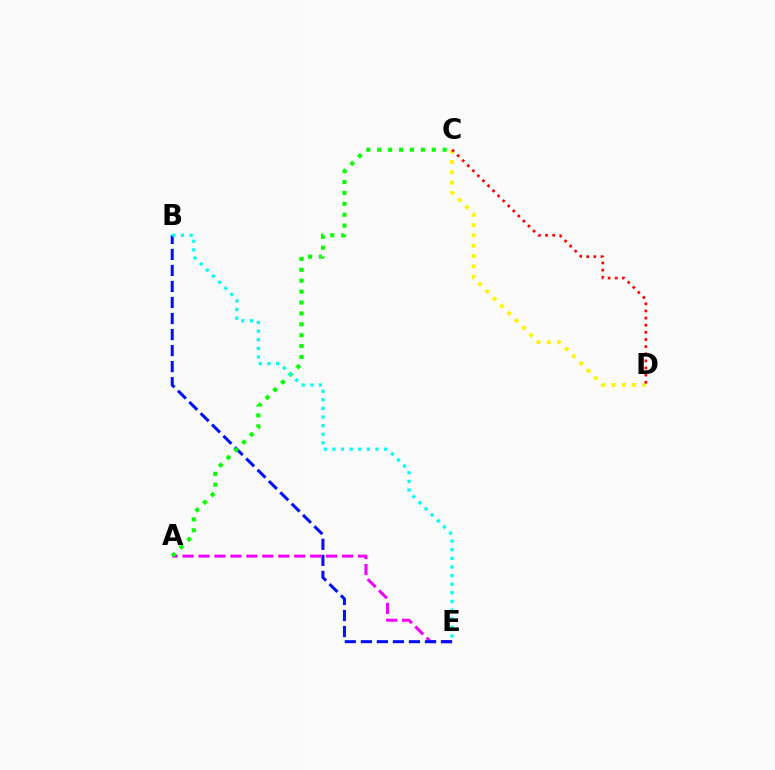{('A', 'E'): [{'color': '#ee00ff', 'line_style': 'dashed', 'thickness': 2.17}], ('B', 'E'): [{'color': '#0010ff', 'line_style': 'dashed', 'thickness': 2.18}, {'color': '#00fff6', 'line_style': 'dotted', 'thickness': 2.34}], ('A', 'C'): [{'color': '#08ff00', 'line_style': 'dotted', 'thickness': 2.96}], ('C', 'D'): [{'color': '#fcf500', 'line_style': 'dotted', 'thickness': 2.8}, {'color': '#ff0000', 'line_style': 'dotted', 'thickness': 1.94}]}